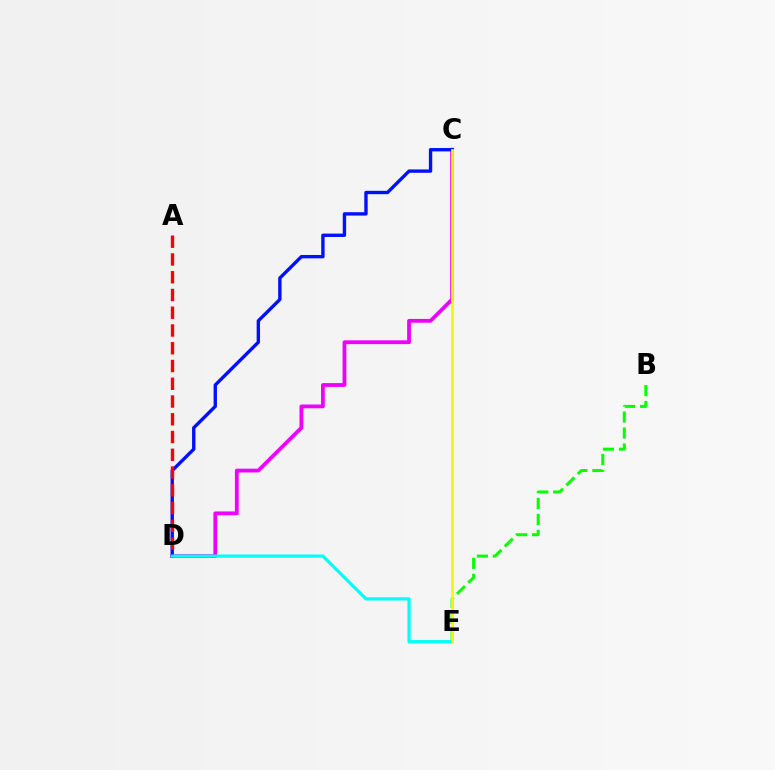{('C', 'D'): [{'color': '#ee00ff', 'line_style': 'solid', 'thickness': 2.73}, {'color': '#0010ff', 'line_style': 'solid', 'thickness': 2.42}], ('B', 'E'): [{'color': '#08ff00', 'line_style': 'dashed', 'thickness': 2.17}], ('A', 'D'): [{'color': '#ff0000', 'line_style': 'dashed', 'thickness': 2.41}], ('D', 'E'): [{'color': '#00fff6', 'line_style': 'solid', 'thickness': 2.31}], ('C', 'E'): [{'color': '#fcf500', 'line_style': 'solid', 'thickness': 1.95}]}